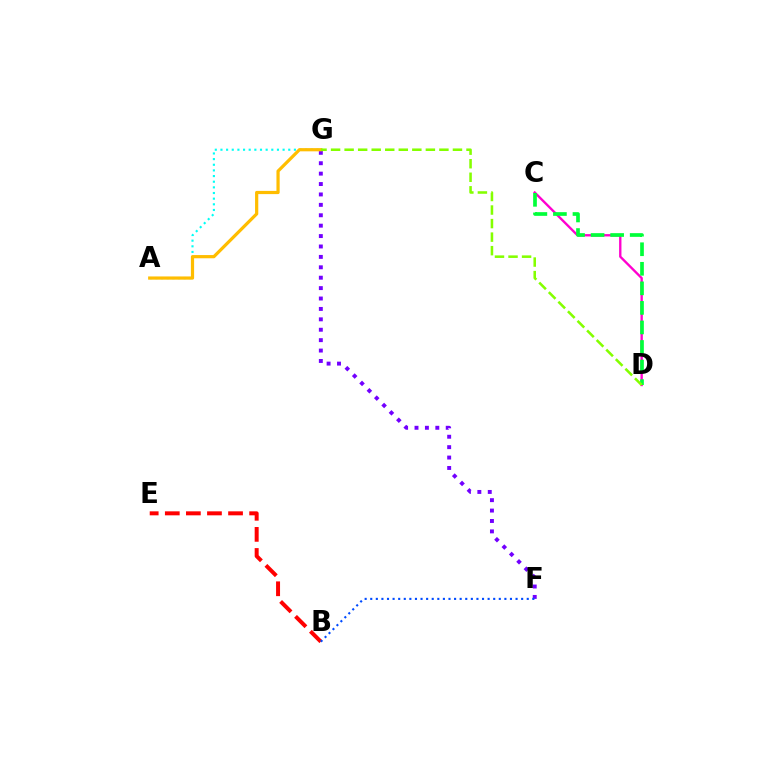{('F', 'G'): [{'color': '#7200ff', 'line_style': 'dotted', 'thickness': 2.83}], ('C', 'D'): [{'color': '#ff00cf', 'line_style': 'solid', 'thickness': 1.69}, {'color': '#00ff39', 'line_style': 'dashed', 'thickness': 2.66}], ('B', 'E'): [{'color': '#ff0000', 'line_style': 'dashed', 'thickness': 2.86}], ('A', 'G'): [{'color': '#00fff6', 'line_style': 'dotted', 'thickness': 1.54}, {'color': '#ffbd00', 'line_style': 'solid', 'thickness': 2.31}], ('B', 'F'): [{'color': '#004bff', 'line_style': 'dotted', 'thickness': 1.52}], ('D', 'G'): [{'color': '#84ff00', 'line_style': 'dashed', 'thickness': 1.84}]}